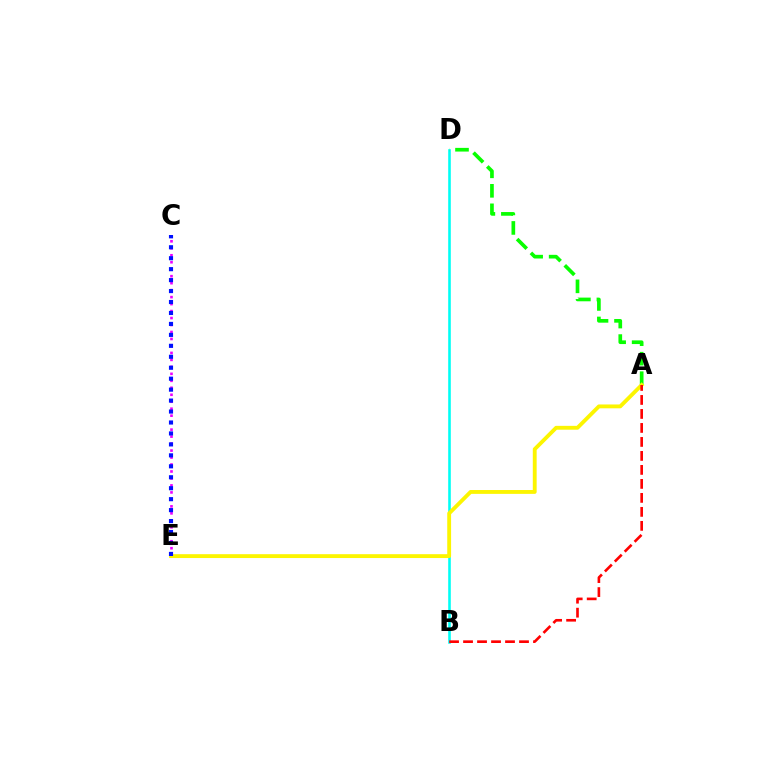{('C', 'E'): [{'color': '#ee00ff', 'line_style': 'dotted', 'thickness': 1.9}, {'color': '#0010ff', 'line_style': 'dotted', 'thickness': 2.98}], ('B', 'D'): [{'color': '#00fff6', 'line_style': 'solid', 'thickness': 1.88}], ('A', 'D'): [{'color': '#08ff00', 'line_style': 'dashed', 'thickness': 2.65}], ('A', 'E'): [{'color': '#fcf500', 'line_style': 'solid', 'thickness': 2.77}], ('A', 'B'): [{'color': '#ff0000', 'line_style': 'dashed', 'thickness': 1.9}]}